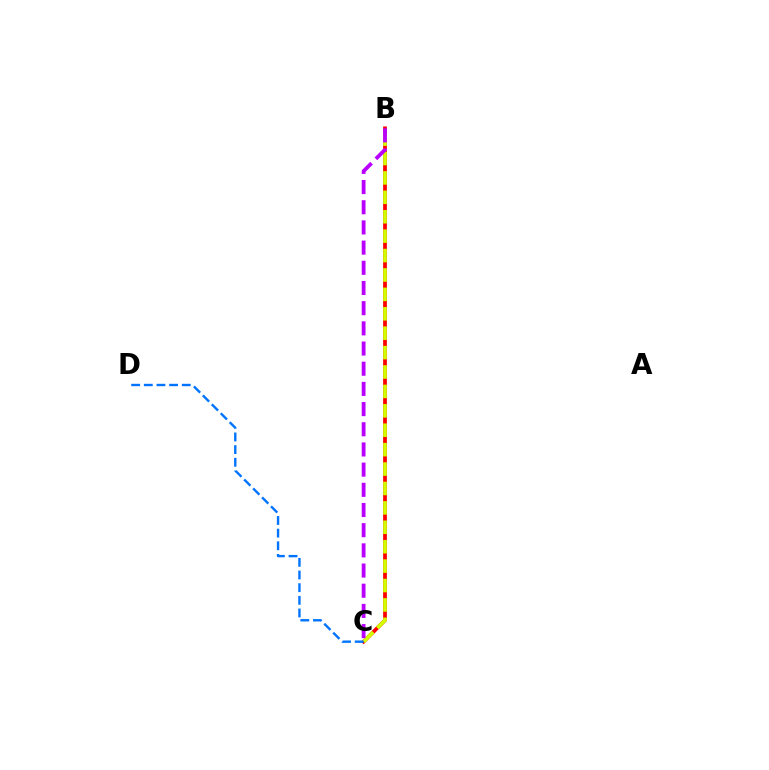{('B', 'C'): [{'color': '#00ff5c', 'line_style': 'solid', 'thickness': 1.63}, {'color': '#ff0000', 'line_style': 'solid', 'thickness': 2.68}, {'color': '#d1ff00', 'line_style': 'dashed', 'thickness': 2.64}, {'color': '#b900ff', 'line_style': 'dashed', 'thickness': 2.74}], ('C', 'D'): [{'color': '#0074ff', 'line_style': 'dashed', 'thickness': 1.72}]}